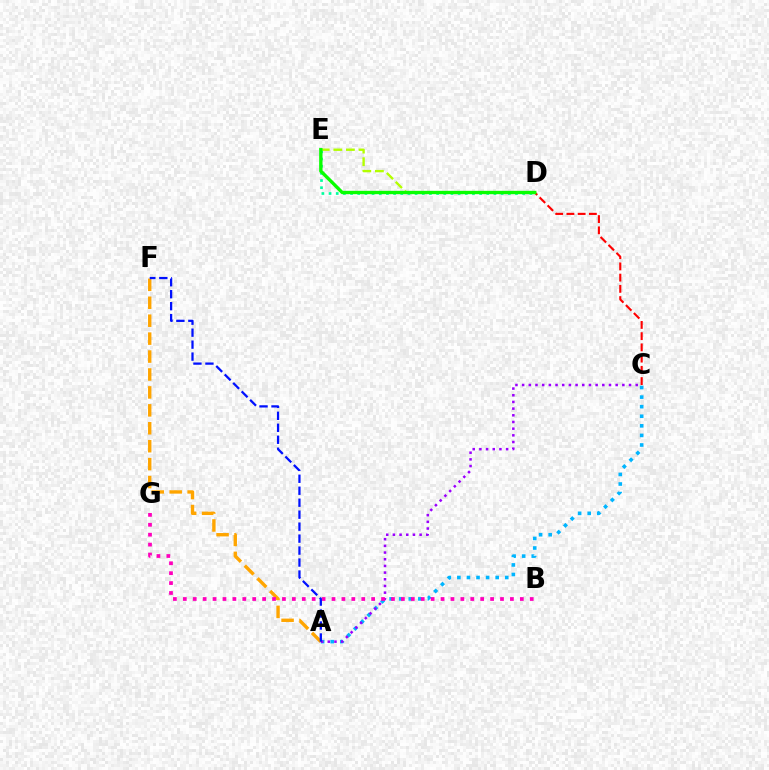{('A', 'F'): [{'color': '#ffa500', 'line_style': 'dashed', 'thickness': 2.44}, {'color': '#0010ff', 'line_style': 'dashed', 'thickness': 1.63}], ('A', 'C'): [{'color': '#00b5ff', 'line_style': 'dotted', 'thickness': 2.6}, {'color': '#9b00ff', 'line_style': 'dotted', 'thickness': 1.82}], ('B', 'G'): [{'color': '#ff00bd', 'line_style': 'dotted', 'thickness': 2.69}], ('C', 'D'): [{'color': '#ff0000', 'line_style': 'dashed', 'thickness': 1.53}], ('D', 'E'): [{'color': '#00ff9d', 'line_style': 'dotted', 'thickness': 1.95}, {'color': '#b3ff00', 'line_style': 'dashed', 'thickness': 1.71}, {'color': '#08ff00', 'line_style': 'solid', 'thickness': 2.41}]}